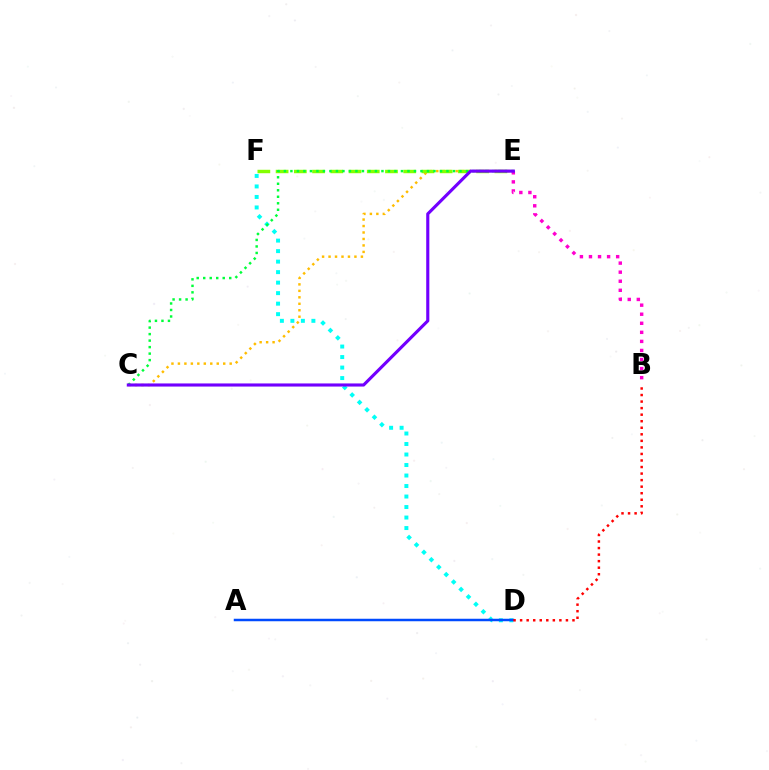{('C', 'E'): [{'color': '#ffbd00', 'line_style': 'dotted', 'thickness': 1.76}, {'color': '#00ff39', 'line_style': 'dotted', 'thickness': 1.77}, {'color': '#7200ff', 'line_style': 'solid', 'thickness': 2.25}], ('D', 'F'): [{'color': '#00fff6', 'line_style': 'dotted', 'thickness': 2.85}], ('A', 'D'): [{'color': '#004bff', 'line_style': 'solid', 'thickness': 1.79}], ('E', 'F'): [{'color': '#84ff00', 'line_style': 'dashed', 'thickness': 2.48}], ('B', 'D'): [{'color': '#ff0000', 'line_style': 'dotted', 'thickness': 1.78}], ('B', 'E'): [{'color': '#ff00cf', 'line_style': 'dotted', 'thickness': 2.46}]}